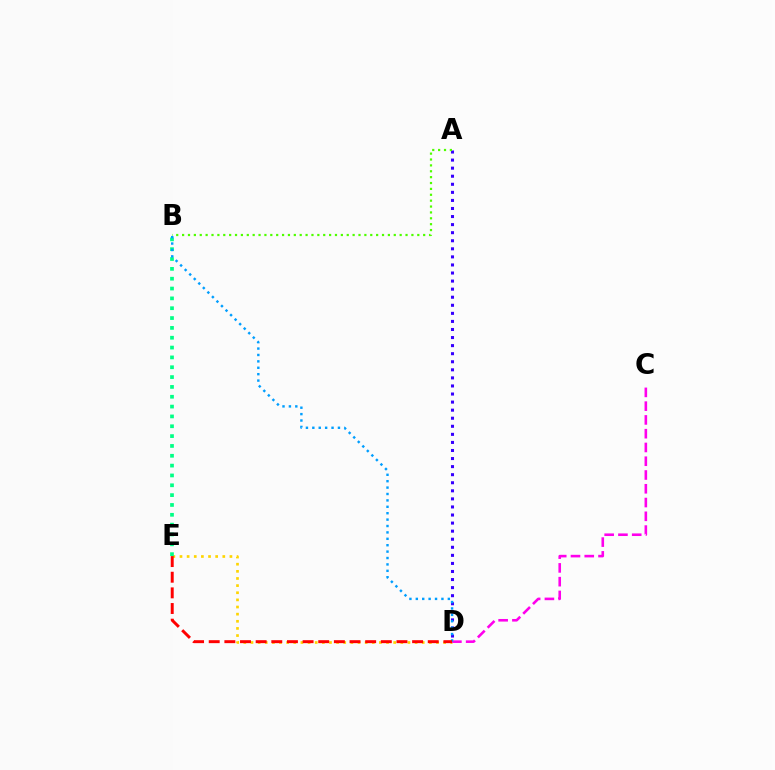{('A', 'D'): [{'color': '#3700ff', 'line_style': 'dotted', 'thickness': 2.19}], ('D', 'E'): [{'color': '#ffd500', 'line_style': 'dotted', 'thickness': 1.94}, {'color': '#ff0000', 'line_style': 'dashed', 'thickness': 2.13}], ('A', 'B'): [{'color': '#4fff00', 'line_style': 'dotted', 'thickness': 1.6}], ('C', 'D'): [{'color': '#ff00ed', 'line_style': 'dashed', 'thickness': 1.87}], ('B', 'E'): [{'color': '#00ff86', 'line_style': 'dotted', 'thickness': 2.67}], ('B', 'D'): [{'color': '#009eff', 'line_style': 'dotted', 'thickness': 1.74}]}